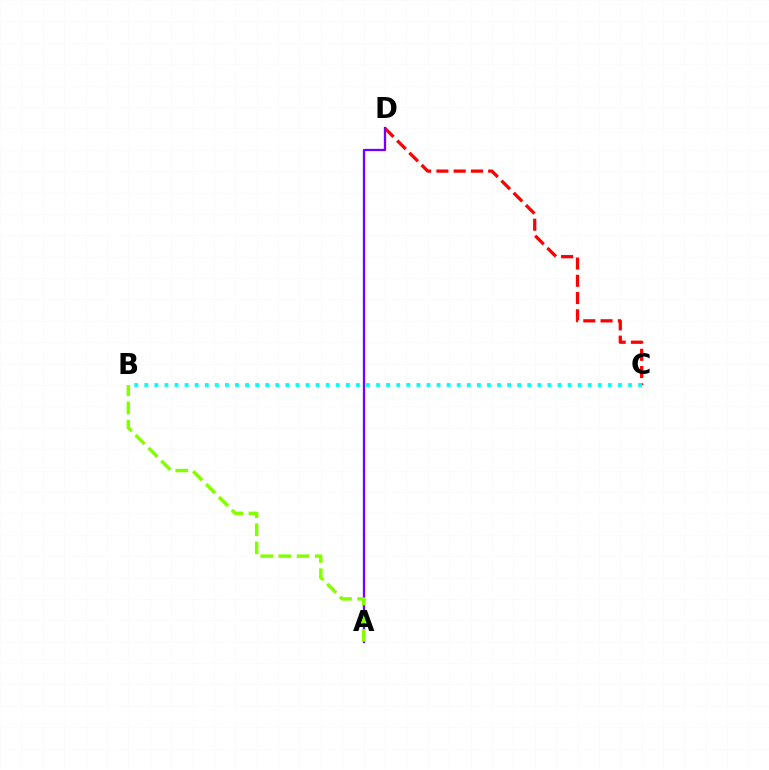{('C', 'D'): [{'color': '#ff0000', 'line_style': 'dashed', 'thickness': 2.35}], ('A', 'D'): [{'color': '#7200ff', 'line_style': 'solid', 'thickness': 1.66}], ('B', 'C'): [{'color': '#00fff6', 'line_style': 'dotted', 'thickness': 2.74}], ('A', 'B'): [{'color': '#84ff00', 'line_style': 'dashed', 'thickness': 2.47}]}